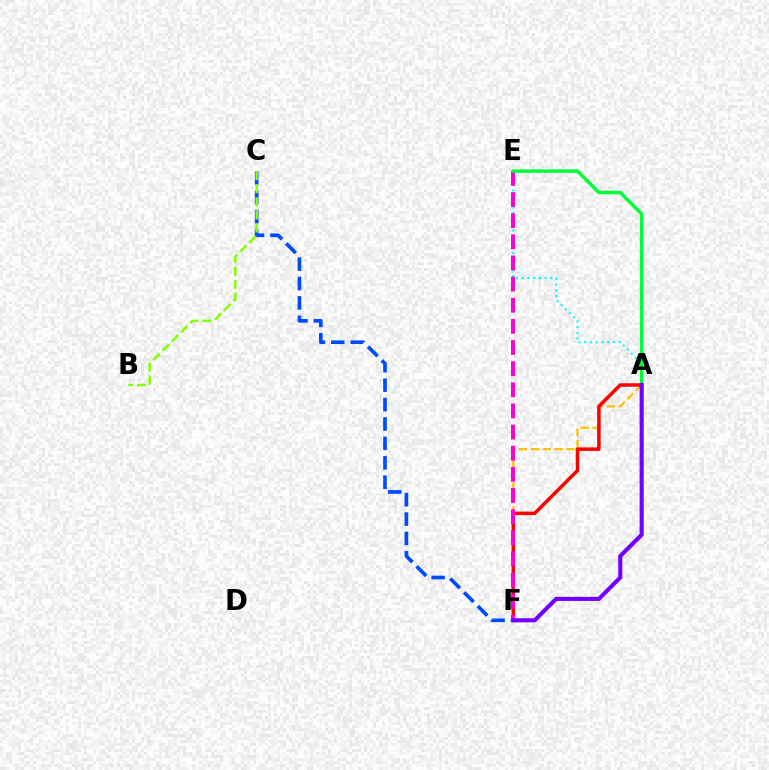{('A', 'E'): [{'color': '#00fff6', 'line_style': 'dotted', 'thickness': 1.55}, {'color': '#00ff39', 'line_style': 'solid', 'thickness': 2.51}], ('A', 'F'): [{'color': '#ffbd00', 'line_style': 'dashed', 'thickness': 1.61}, {'color': '#ff0000', 'line_style': 'solid', 'thickness': 2.51}, {'color': '#7200ff', 'line_style': 'solid', 'thickness': 2.95}], ('C', 'F'): [{'color': '#004bff', 'line_style': 'dashed', 'thickness': 2.64}], ('B', 'C'): [{'color': '#84ff00', 'line_style': 'dashed', 'thickness': 1.77}], ('E', 'F'): [{'color': '#ff00cf', 'line_style': 'dashed', 'thickness': 2.87}]}